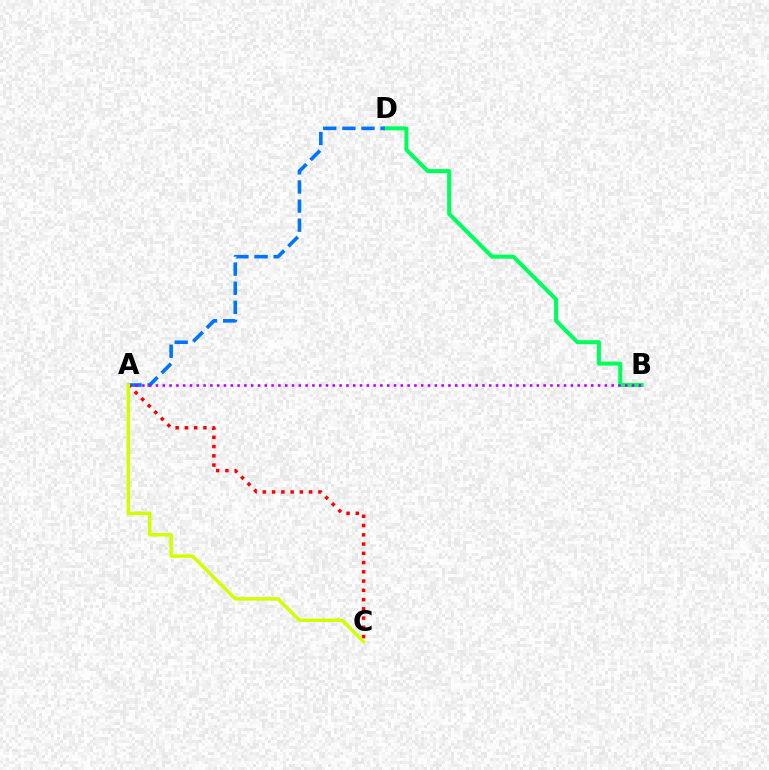{('B', 'D'): [{'color': '#00ff5c', 'line_style': 'solid', 'thickness': 2.92}], ('A', 'D'): [{'color': '#0074ff', 'line_style': 'dashed', 'thickness': 2.6}], ('A', 'C'): [{'color': '#ff0000', 'line_style': 'dotted', 'thickness': 2.51}, {'color': '#d1ff00', 'line_style': 'solid', 'thickness': 2.48}], ('A', 'B'): [{'color': '#b900ff', 'line_style': 'dotted', 'thickness': 1.85}]}